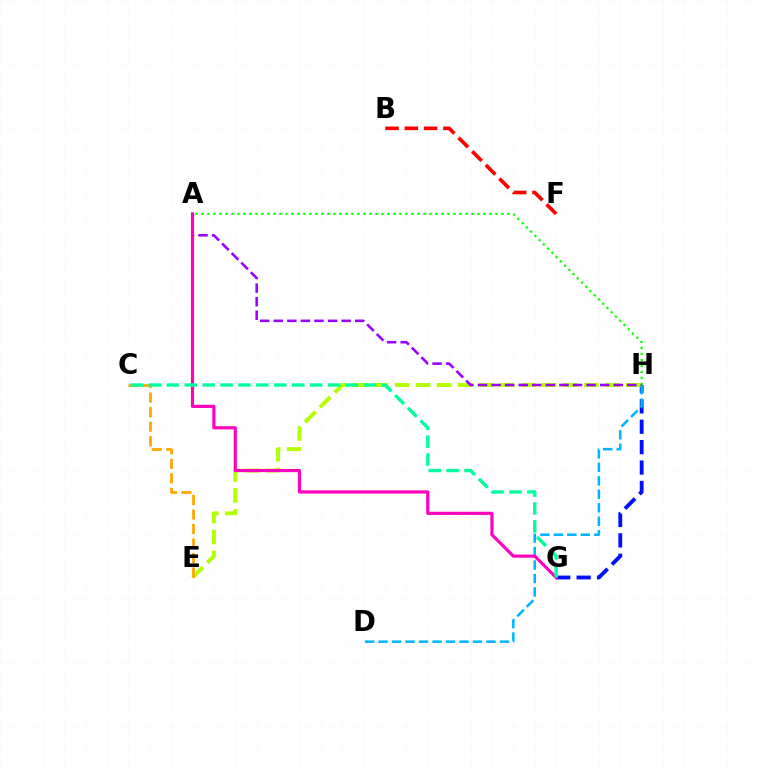{('G', 'H'): [{'color': '#0010ff', 'line_style': 'dashed', 'thickness': 2.77}], ('B', 'F'): [{'color': '#ff0000', 'line_style': 'dashed', 'thickness': 2.62}], ('A', 'H'): [{'color': '#08ff00', 'line_style': 'dotted', 'thickness': 1.63}, {'color': '#9b00ff', 'line_style': 'dashed', 'thickness': 1.84}], ('D', 'H'): [{'color': '#00b5ff', 'line_style': 'dashed', 'thickness': 1.83}], ('E', 'H'): [{'color': '#b3ff00', 'line_style': 'dashed', 'thickness': 2.85}], ('A', 'G'): [{'color': '#ff00bd', 'line_style': 'solid', 'thickness': 2.28}], ('C', 'E'): [{'color': '#ffa500', 'line_style': 'dashed', 'thickness': 1.97}], ('C', 'G'): [{'color': '#00ff9d', 'line_style': 'dashed', 'thickness': 2.43}]}